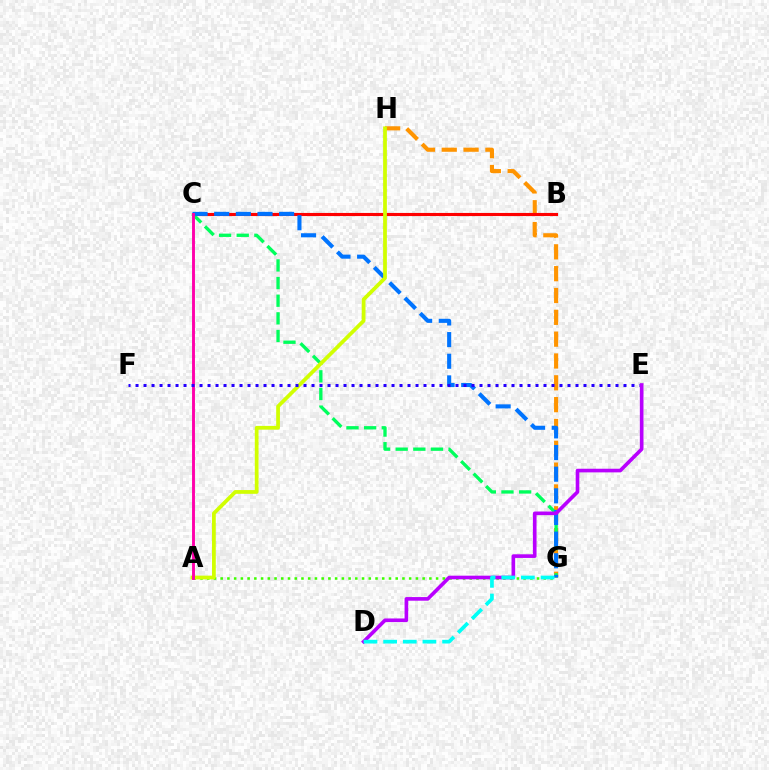{('A', 'G'): [{'color': '#3dff00', 'line_style': 'dotted', 'thickness': 1.83}], ('G', 'H'): [{'color': '#ff9400', 'line_style': 'dashed', 'thickness': 2.97}], ('B', 'C'): [{'color': '#ff0000', 'line_style': 'solid', 'thickness': 2.24}], ('C', 'G'): [{'color': '#00ff5c', 'line_style': 'dashed', 'thickness': 2.4}, {'color': '#0074ff', 'line_style': 'dashed', 'thickness': 2.94}], ('A', 'H'): [{'color': '#d1ff00', 'line_style': 'solid', 'thickness': 2.7}], ('A', 'C'): [{'color': '#ff00ac', 'line_style': 'solid', 'thickness': 2.09}], ('E', 'F'): [{'color': '#2500ff', 'line_style': 'dotted', 'thickness': 2.17}], ('D', 'E'): [{'color': '#b900ff', 'line_style': 'solid', 'thickness': 2.62}], ('D', 'G'): [{'color': '#00fff6', 'line_style': 'dashed', 'thickness': 2.67}]}